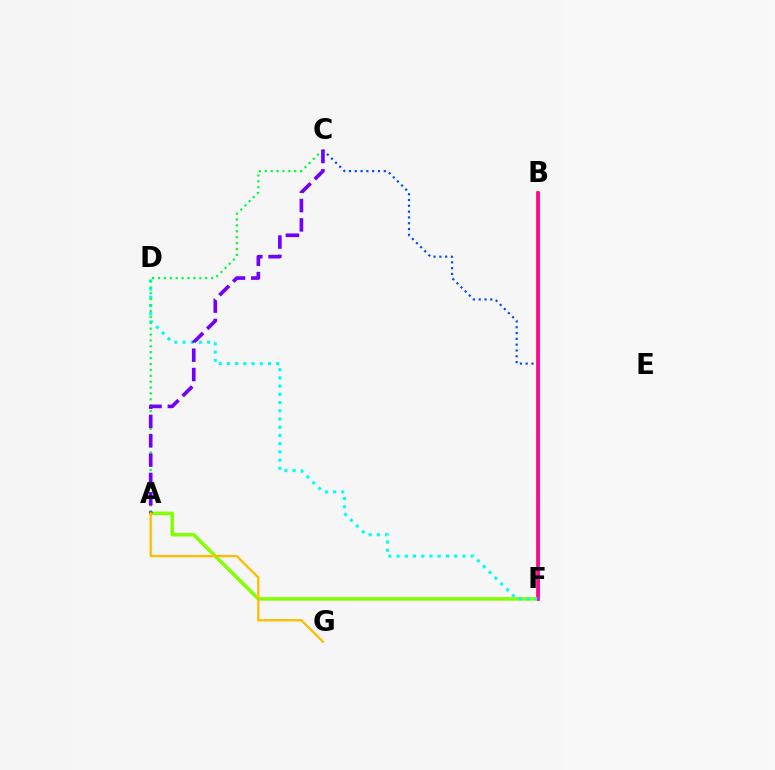{('B', 'F'): [{'color': '#ff0000', 'line_style': 'solid', 'thickness': 2.53}, {'color': '#ff00cf', 'line_style': 'solid', 'thickness': 1.87}], ('A', 'F'): [{'color': '#84ff00', 'line_style': 'solid', 'thickness': 2.51}], ('D', 'F'): [{'color': '#00fff6', 'line_style': 'dotted', 'thickness': 2.23}], ('A', 'C'): [{'color': '#00ff39', 'line_style': 'dotted', 'thickness': 1.6}, {'color': '#7200ff', 'line_style': 'dashed', 'thickness': 2.63}], ('C', 'F'): [{'color': '#004bff', 'line_style': 'dotted', 'thickness': 1.58}], ('A', 'G'): [{'color': '#ffbd00', 'line_style': 'solid', 'thickness': 1.66}]}